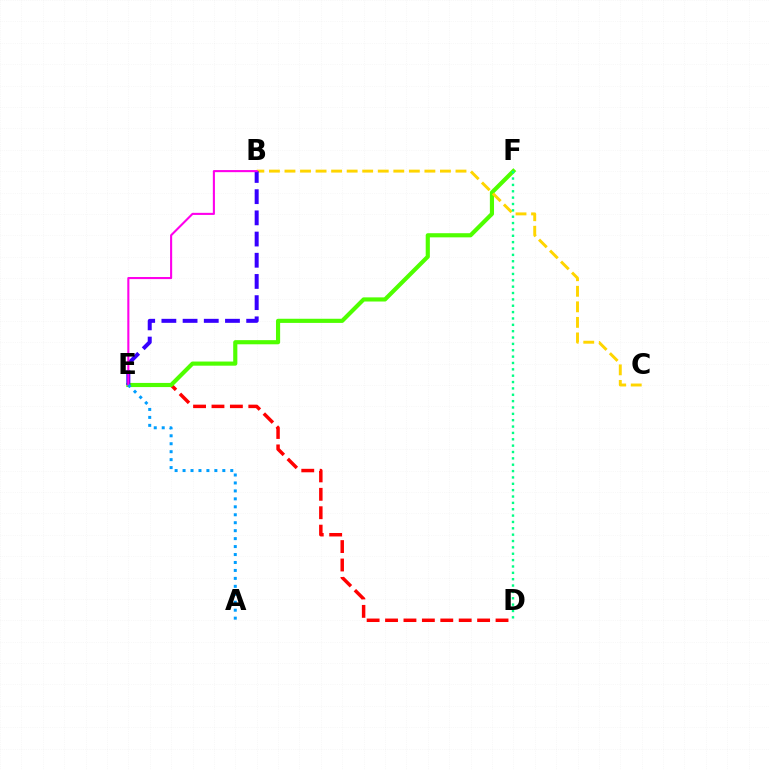{('D', 'E'): [{'color': '#ff0000', 'line_style': 'dashed', 'thickness': 2.5}], ('E', 'F'): [{'color': '#4fff00', 'line_style': 'solid', 'thickness': 2.98}], ('B', 'C'): [{'color': '#ffd500', 'line_style': 'dashed', 'thickness': 2.11}], ('B', 'E'): [{'color': '#3700ff', 'line_style': 'dashed', 'thickness': 2.88}, {'color': '#ff00ed', 'line_style': 'solid', 'thickness': 1.51}], ('A', 'E'): [{'color': '#009eff', 'line_style': 'dotted', 'thickness': 2.16}], ('D', 'F'): [{'color': '#00ff86', 'line_style': 'dotted', 'thickness': 1.73}]}